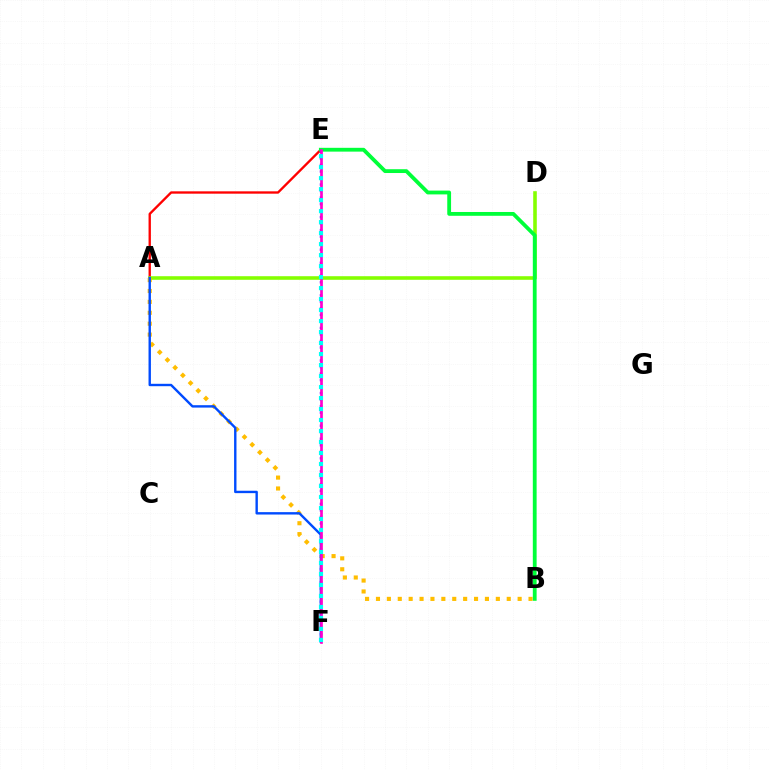{('A', 'E'): [{'color': '#ff0000', 'line_style': 'solid', 'thickness': 1.69}], ('A', 'D'): [{'color': '#84ff00', 'line_style': 'solid', 'thickness': 2.58}], ('A', 'B'): [{'color': '#ffbd00', 'line_style': 'dotted', 'thickness': 2.96}], ('B', 'E'): [{'color': '#00ff39', 'line_style': 'solid', 'thickness': 2.74}], ('E', 'F'): [{'color': '#7200ff', 'line_style': 'dotted', 'thickness': 1.77}, {'color': '#ff00cf', 'line_style': 'solid', 'thickness': 1.93}, {'color': '#00fff6', 'line_style': 'dotted', 'thickness': 2.99}], ('A', 'F'): [{'color': '#004bff', 'line_style': 'solid', 'thickness': 1.72}]}